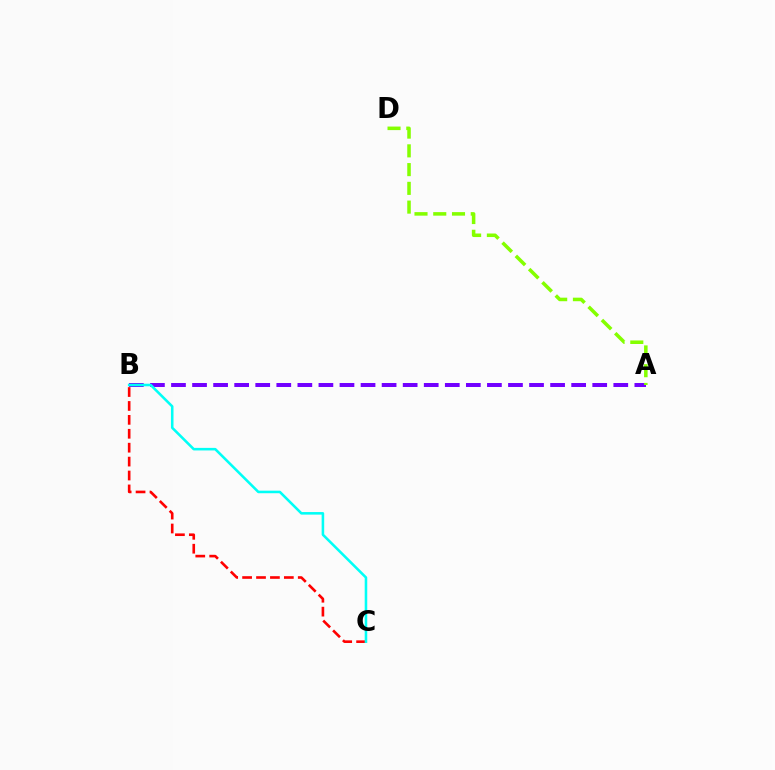{('A', 'B'): [{'color': '#7200ff', 'line_style': 'dashed', 'thickness': 2.86}], ('B', 'C'): [{'color': '#ff0000', 'line_style': 'dashed', 'thickness': 1.89}, {'color': '#00fff6', 'line_style': 'solid', 'thickness': 1.84}], ('A', 'D'): [{'color': '#84ff00', 'line_style': 'dashed', 'thickness': 2.55}]}